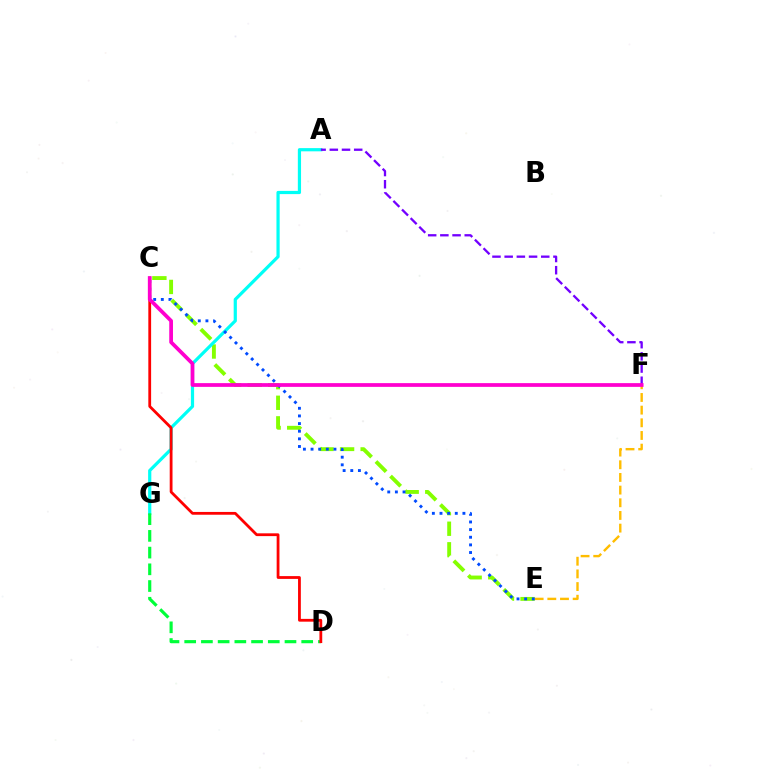{('C', 'E'): [{'color': '#84ff00', 'line_style': 'dashed', 'thickness': 2.8}, {'color': '#004bff', 'line_style': 'dotted', 'thickness': 2.08}], ('E', 'F'): [{'color': '#ffbd00', 'line_style': 'dashed', 'thickness': 1.72}], ('A', 'G'): [{'color': '#00fff6', 'line_style': 'solid', 'thickness': 2.31}], ('D', 'G'): [{'color': '#00ff39', 'line_style': 'dashed', 'thickness': 2.27}], ('C', 'D'): [{'color': '#ff0000', 'line_style': 'solid', 'thickness': 2.01}], ('A', 'F'): [{'color': '#7200ff', 'line_style': 'dashed', 'thickness': 1.66}], ('C', 'F'): [{'color': '#ff00cf', 'line_style': 'solid', 'thickness': 2.69}]}